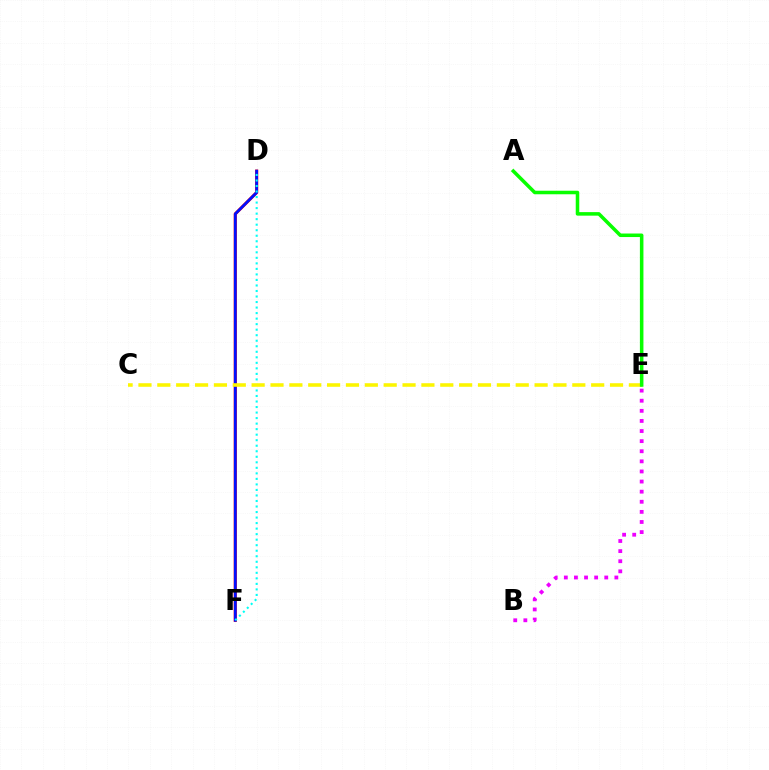{('D', 'F'): [{'color': '#ff0000', 'line_style': 'solid', 'thickness': 2.26}, {'color': '#0010ff', 'line_style': 'solid', 'thickness': 1.97}, {'color': '#00fff6', 'line_style': 'dotted', 'thickness': 1.5}], ('B', 'E'): [{'color': '#ee00ff', 'line_style': 'dotted', 'thickness': 2.75}], ('C', 'E'): [{'color': '#fcf500', 'line_style': 'dashed', 'thickness': 2.56}], ('A', 'E'): [{'color': '#08ff00', 'line_style': 'solid', 'thickness': 2.55}]}